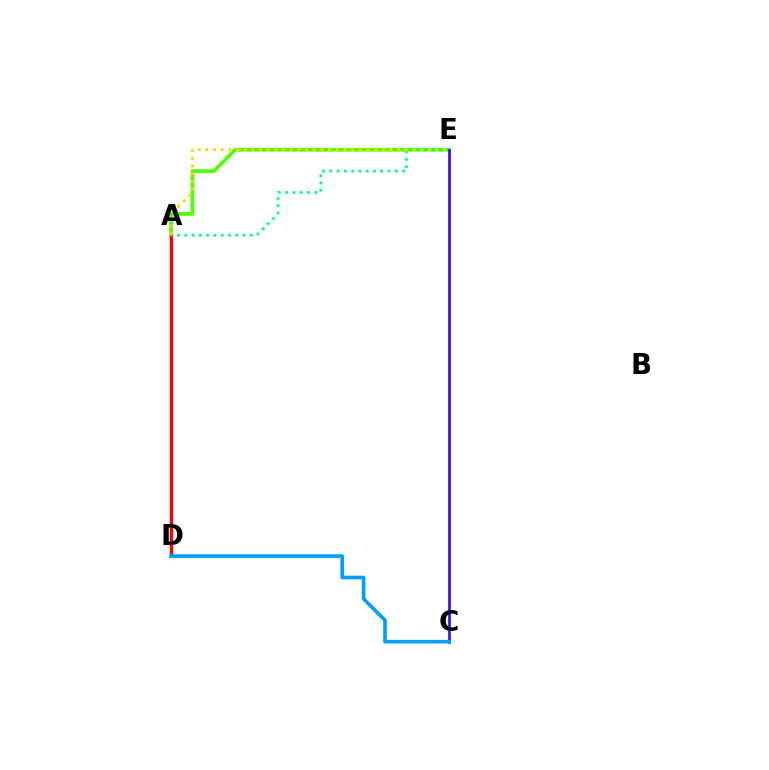{('A', 'D'): [{'color': '#ff00ed', 'line_style': 'dashed', 'thickness': 2.04}, {'color': '#ff0000', 'line_style': 'solid', 'thickness': 2.43}], ('A', 'E'): [{'color': '#4fff00', 'line_style': 'solid', 'thickness': 2.68}, {'color': '#00ff86', 'line_style': 'dotted', 'thickness': 1.98}, {'color': '#ffd500', 'line_style': 'dotted', 'thickness': 2.08}], ('C', 'E'): [{'color': '#3700ff', 'line_style': 'solid', 'thickness': 1.86}], ('C', 'D'): [{'color': '#009eff', 'line_style': 'solid', 'thickness': 2.6}]}